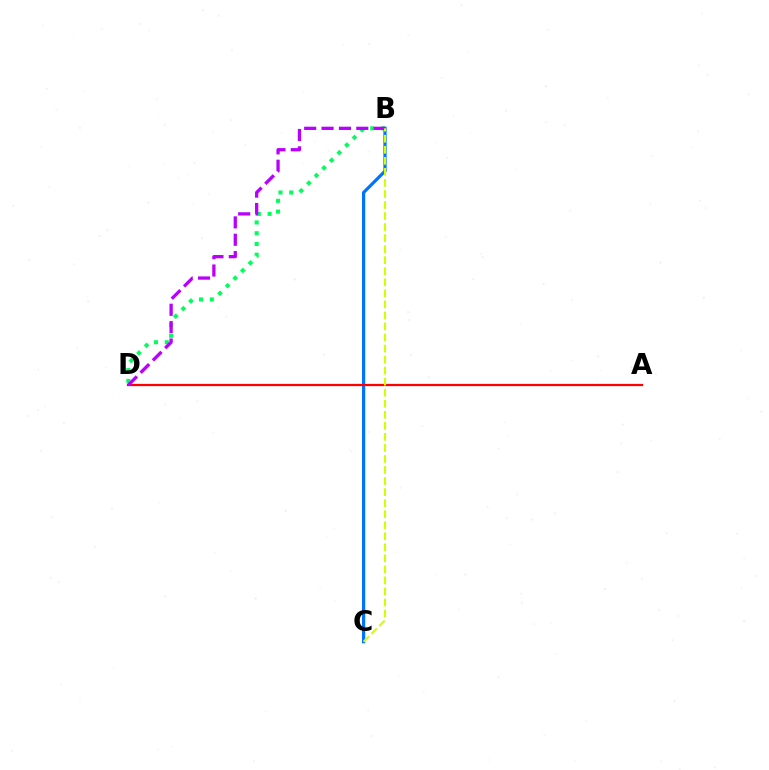{('B', 'D'): [{'color': '#00ff5c', 'line_style': 'dotted', 'thickness': 2.92}, {'color': '#b900ff', 'line_style': 'dashed', 'thickness': 2.36}], ('B', 'C'): [{'color': '#0074ff', 'line_style': 'solid', 'thickness': 2.32}, {'color': '#d1ff00', 'line_style': 'dashed', 'thickness': 1.5}], ('A', 'D'): [{'color': '#ff0000', 'line_style': 'solid', 'thickness': 1.62}]}